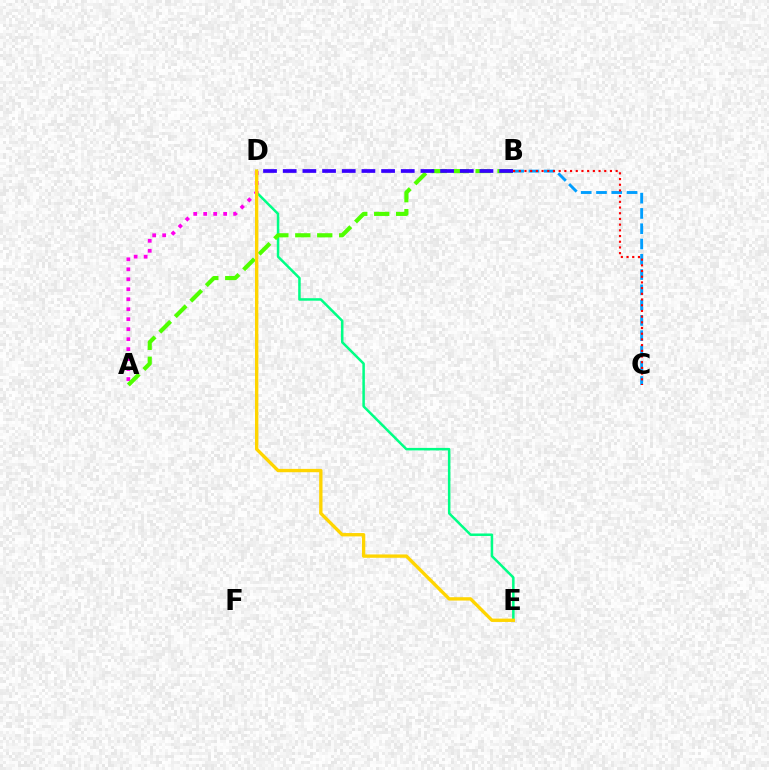{('D', 'E'): [{'color': '#00ff86', 'line_style': 'solid', 'thickness': 1.81}, {'color': '#ffd500', 'line_style': 'solid', 'thickness': 2.41}], ('A', 'D'): [{'color': '#ff00ed', 'line_style': 'dotted', 'thickness': 2.71}], ('B', 'C'): [{'color': '#009eff', 'line_style': 'dashed', 'thickness': 2.08}, {'color': '#ff0000', 'line_style': 'dotted', 'thickness': 1.55}], ('A', 'B'): [{'color': '#4fff00', 'line_style': 'dashed', 'thickness': 2.98}], ('B', 'D'): [{'color': '#3700ff', 'line_style': 'dashed', 'thickness': 2.67}]}